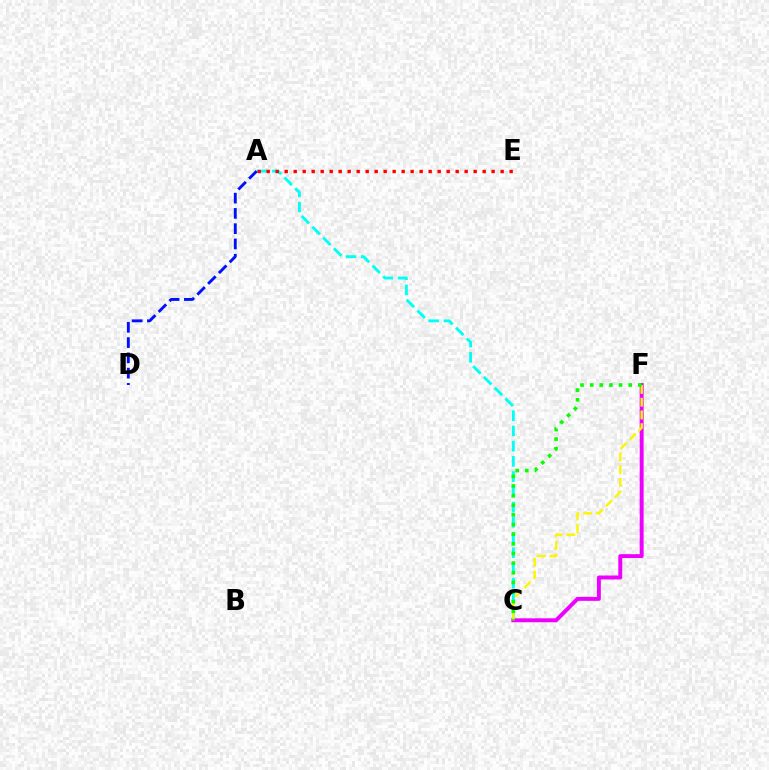{('A', 'C'): [{'color': '#00fff6', 'line_style': 'dashed', 'thickness': 2.07}], ('A', 'E'): [{'color': '#ff0000', 'line_style': 'dotted', 'thickness': 2.44}], ('C', 'F'): [{'color': '#ee00ff', 'line_style': 'solid', 'thickness': 2.83}, {'color': '#fcf500', 'line_style': 'dashed', 'thickness': 1.73}, {'color': '#08ff00', 'line_style': 'dotted', 'thickness': 2.62}], ('A', 'D'): [{'color': '#0010ff', 'line_style': 'dashed', 'thickness': 2.07}]}